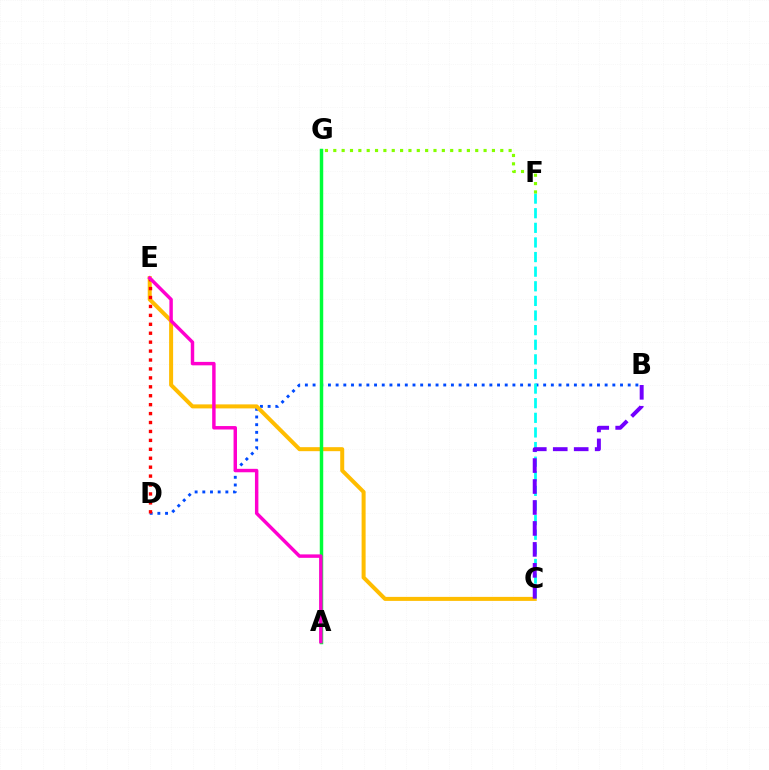{('B', 'D'): [{'color': '#004bff', 'line_style': 'dotted', 'thickness': 2.09}], ('C', 'E'): [{'color': '#ffbd00', 'line_style': 'solid', 'thickness': 2.89}], ('D', 'E'): [{'color': '#ff0000', 'line_style': 'dotted', 'thickness': 2.43}], ('C', 'F'): [{'color': '#00fff6', 'line_style': 'dashed', 'thickness': 1.99}], ('A', 'G'): [{'color': '#00ff39', 'line_style': 'solid', 'thickness': 2.49}], ('B', 'C'): [{'color': '#7200ff', 'line_style': 'dashed', 'thickness': 2.85}], ('F', 'G'): [{'color': '#84ff00', 'line_style': 'dotted', 'thickness': 2.27}], ('A', 'E'): [{'color': '#ff00cf', 'line_style': 'solid', 'thickness': 2.48}]}